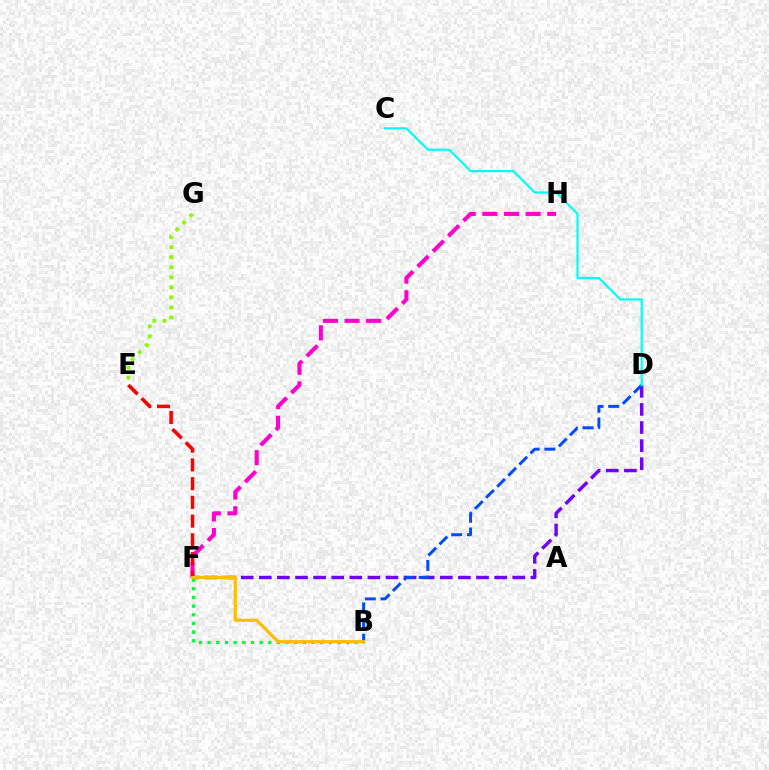{('F', 'H'): [{'color': '#ff00cf', 'line_style': 'dashed', 'thickness': 2.94}], ('E', 'F'): [{'color': '#ff0000', 'line_style': 'dashed', 'thickness': 2.55}], ('D', 'F'): [{'color': '#7200ff', 'line_style': 'dashed', 'thickness': 2.46}], ('B', 'D'): [{'color': '#004bff', 'line_style': 'dashed', 'thickness': 2.13}], ('E', 'G'): [{'color': '#84ff00', 'line_style': 'dotted', 'thickness': 2.73}], ('B', 'F'): [{'color': '#00ff39', 'line_style': 'dotted', 'thickness': 2.35}, {'color': '#ffbd00', 'line_style': 'solid', 'thickness': 2.24}], ('C', 'D'): [{'color': '#00fff6', 'line_style': 'solid', 'thickness': 1.59}]}